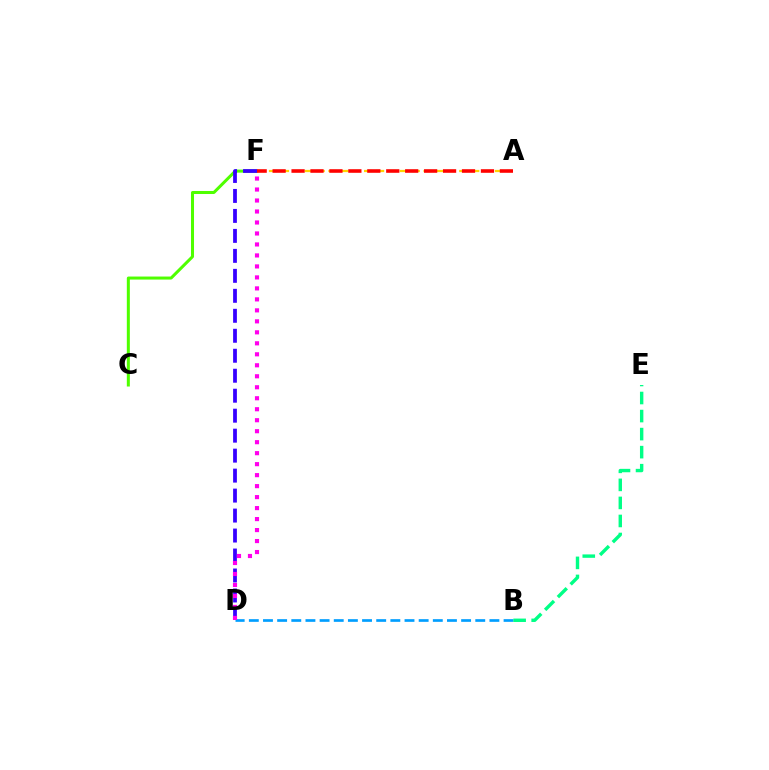{('C', 'F'): [{'color': '#4fff00', 'line_style': 'solid', 'thickness': 2.18}], ('A', 'F'): [{'color': '#ffd500', 'line_style': 'dashed', 'thickness': 1.62}, {'color': '#ff0000', 'line_style': 'dashed', 'thickness': 2.57}], ('B', 'D'): [{'color': '#009eff', 'line_style': 'dashed', 'thickness': 1.92}], ('D', 'F'): [{'color': '#3700ff', 'line_style': 'dashed', 'thickness': 2.71}, {'color': '#ff00ed', 'line_style': 'dotted', 'thickness': 2.98}], ('B', 'E'): [{'color': '#00ff86', 'line_style': 'dashed', 'thickness': 2.45}]}